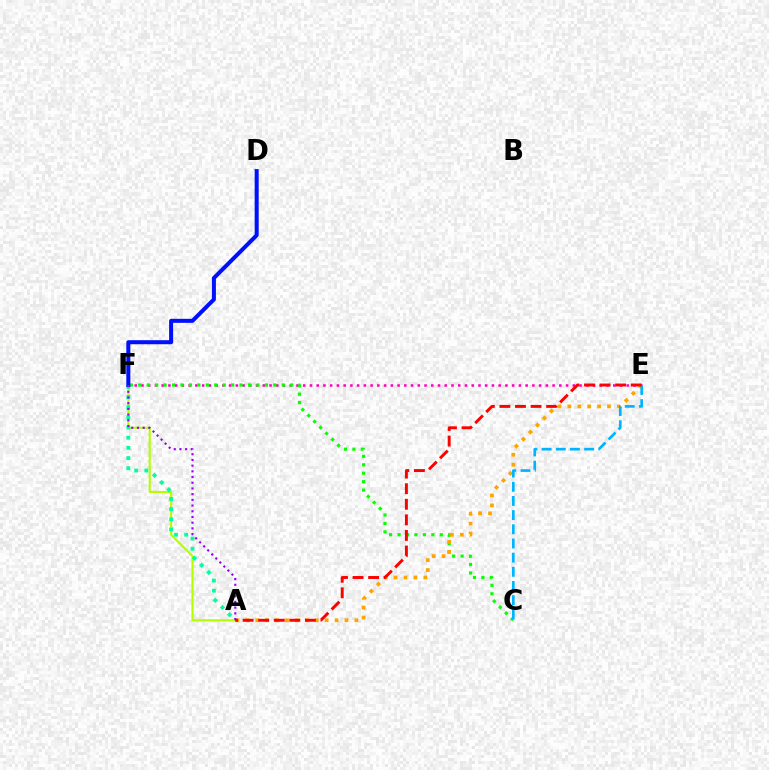{('A', 'F'): [{'color': '#b3ff00', 'line_style': 'solid', 'thickness': 1.52}, {'color': '#00ff9d', 'line_style': 'dotted', 'thickness': 2.76}, {'color': '#9b00ff', 'line_style': 'dotted', 'thickness': 1.55}], ('E', 'F'): [{'color': '#ff00bd', 'line_style': 'dotted', 'thickness': 1.83}], ('C', 'F'): [{'color': '#08ff00', 'line_style': 'dotted', 'thickness': 2.29}], ('D', 'F'): [{'color': '#0010ff', 'line_style': 'solid', 'thickness': 2.9}], ('A', 'E'): [{'color': '#ffa500', 'line_style': 'dotted', 'thickness': 2.69}, {'color': '#ff0000', 'line_style': 'dashed', 'thickness': 2.12}], ('C', 'E'): [{'color': '#00b5ff', 'line_style': 'dashed', 'thickness': 1.93}]}